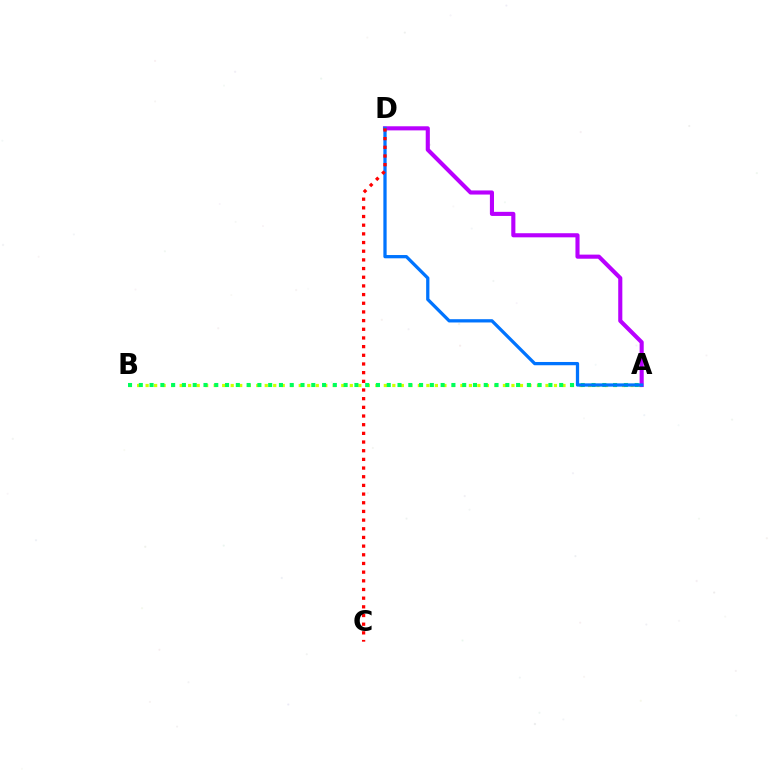{('A', 'B'): [{'color': '#d1ff00', 'line_style': 'dotted', 'thickness': 2.31}, {'color': '#00ff5c', 'line_style': 'dotted', 'thickness': 2.93}], ('A', 'D'): [{'color': '#b900ff', 'line_style': 'solid', 'thickness': 2.95}, {'color': '#0074ff', 'line_style': 'solid', 'thickness': 2.35}], ('C', 'D'): [{'color': '#ff0000', 'line_style': 'dotted', 'thickness': 2.36}]}